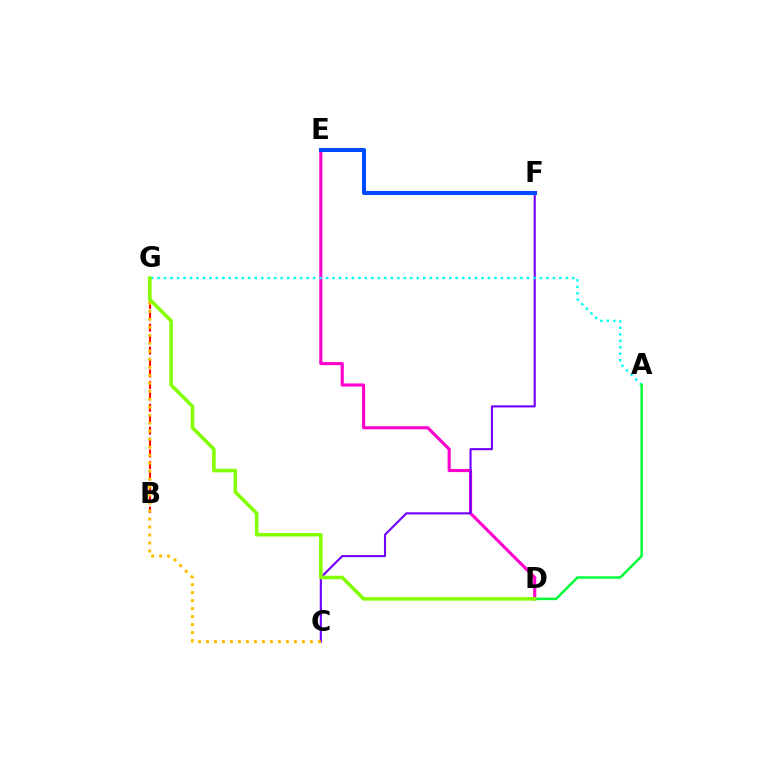{('B', 'G'): [{'color': '#ff0000', 'line_style': 'dashed', 'thickness': 1.55}], ('D', 'E'): [{'color': '#ff00cf', 'line_style': 'solid', 'thickness': 2.24}], ('C', 'F'): [{'color': '#7200ff', 'line_style': 'solid', 'thickness': 1.52}], ('E', 'F'): [{'color': '#004bff', 'line_style': 'solid', 'thickness': 2.92}], ('A', 'G'): [{'color': '#00fff6', 'line_style': 'dotted', 'thickness': 1.76}], ('A', 'D'): [{'color': '#00ff39', 'line_style': 'solid', 'thickness': 1.8}], ('C', 'G'): [{'color': '#ffbd00', 'line_style': 'dotted', 'thickness': 2.17}], ('D', 'G'): [{'color': '#84ff00', 'line_style': 'solid', 'thickness': 2.55}]}